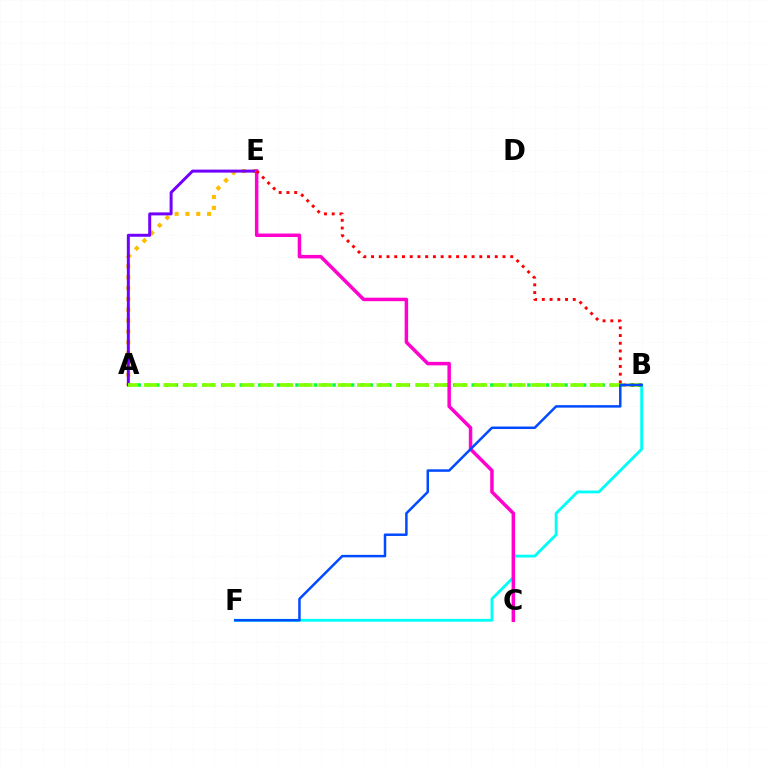{('A', 'E'): [{'color': '#ffbd00', 'line_style': 'dotted', 'thickness': 2.94}, {'color': '#7200ff', 'line_style': 'solid', 'thickness': 2.15}], ('A', 'B'): [{'color': '#00ff39', 'line_style': 'dotted', 'thickness': 2.52}, {'color': '#84ff00', 'line_style': 'dashed', 'thickness': 2.63}], ('B', 'F'): [{'color': '#00fff6', 'line_style': 'solid', 'thickness': 2.05}, {'color': '#004bff', 'line_style': 'solid', 'thickness': 1.8}], ('C', 'E'): [{'color': '#ff00cf', 'line_style': 'solid', 'thickness': 2.51}], ('B', 'E'): [{'color': '#ff0000', 'line_style': 'dotted', 'thickness': 2.1}]}